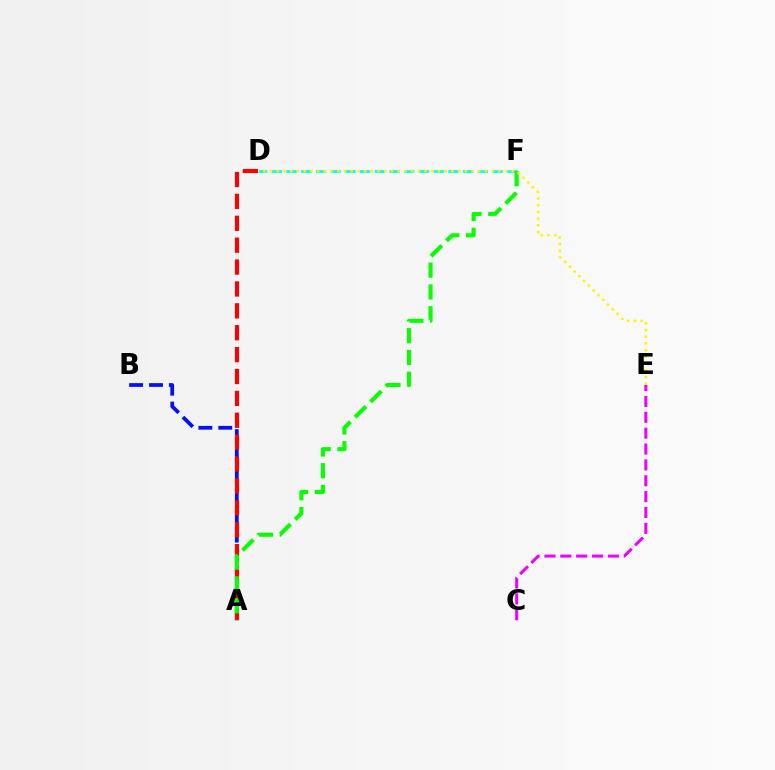{('D', 'F'): [{'color': '#00fff6', 'line_style': 'dashed', 'thickness': 2.0}], ('A', 'B'): [{'color': '#0010ff', 'line_style': 'dashed', 'thickness': 2.7}], ('A', 'D'): [{'color': '#ff0000', 'line_style': 'dashed', 'thickness': 2.97}], ('A', 'F'): [{'color': '#08ff00', 'line_style': 'dashed', 'thickness': 2.96}], ('D', 'E'): [{'color': '#fcf500', 'line_style': 'dotted', 'thickness': 1.82}], ('C', 'E'): [{'color': '#ee00ff', 'line_style': 'dashed', 'thickness': 2.16}]}